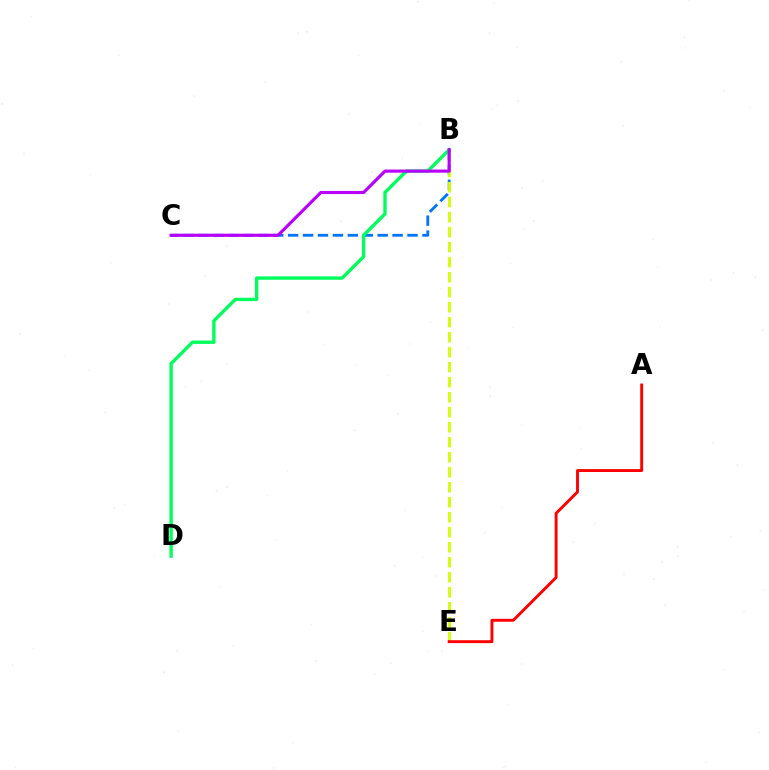{('B', 'C'): [{'color': '#0074ff', 'line_style': 'dashed', 'thickness': 2.03}, {'color': '#b900ff', 'line_style': 'solid', 'thickness': 2.26}], ('B', 'D'): [{'color': '#00ff5c', 'line_style': 'solid', 'thickness': 2.42}], ('B', 'E'): [{'color': '#d1ff00', 'line_style': 'dashed', 'thickness': 2.04}], ('A', 'E'): [{'color': '#ff0000', 'line_style': 'solid', 'thickness': 2.09}]}